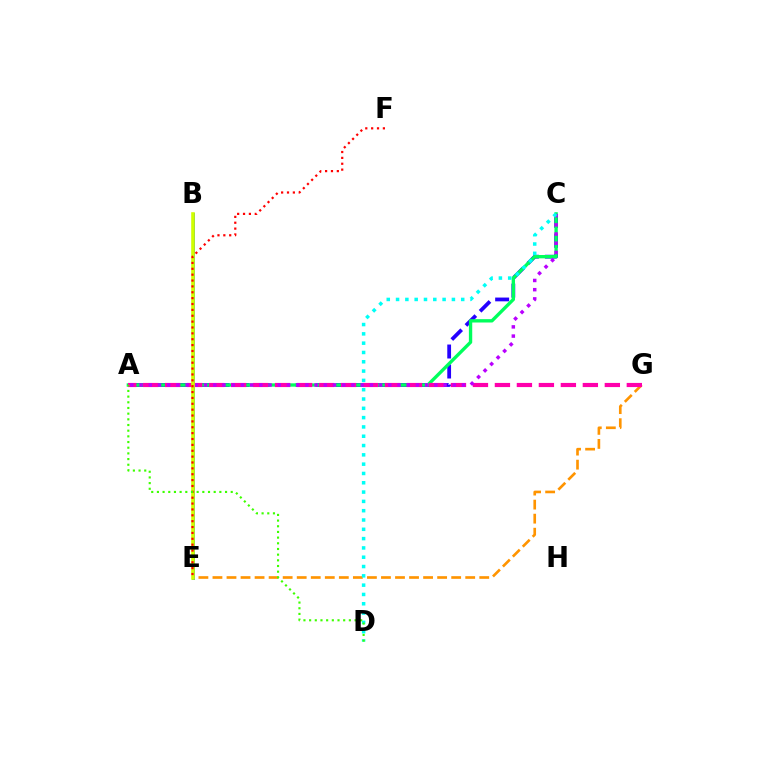{('B', 'E'): [{'color': '#0074ff', 'line_style': 'solid', 'thickness': 2.1}, {'color': '#d1ff00', 'line_style': 'solid', 'thickness': 2.6}], ('A', 'C'): [{'color': '#2500ff', 'line_style': 'dashed', 'thickness': 2.72}, {'color': '#00ff5c', 'line_style': 'solid', 'thickness': 2.41}, {'color': '#b900ff', 'line_style': 'dotted', 'thickness': 2.5}], ('E', 'G'): [{'color': '#ff9400', 'line_style': 'dashed', 'thickness': 1.91}], ('A', 'G'): [{'color': '#ff00ac', 'line_style': 'dashed', 'thickness': 2.99}], ('E', 'F'): [{'color': '#ff0000', 'line_style': 'dotted', 'thickness': 1.59}], ('C', 'D'): [{'color': '#00fff6', 'line_style': 'dotted', 'thickness': 2.53}], ('A', 'D'): [{'color': '#3dff00', 'line_style': 'dotted', 'thickness': 1.54}]}